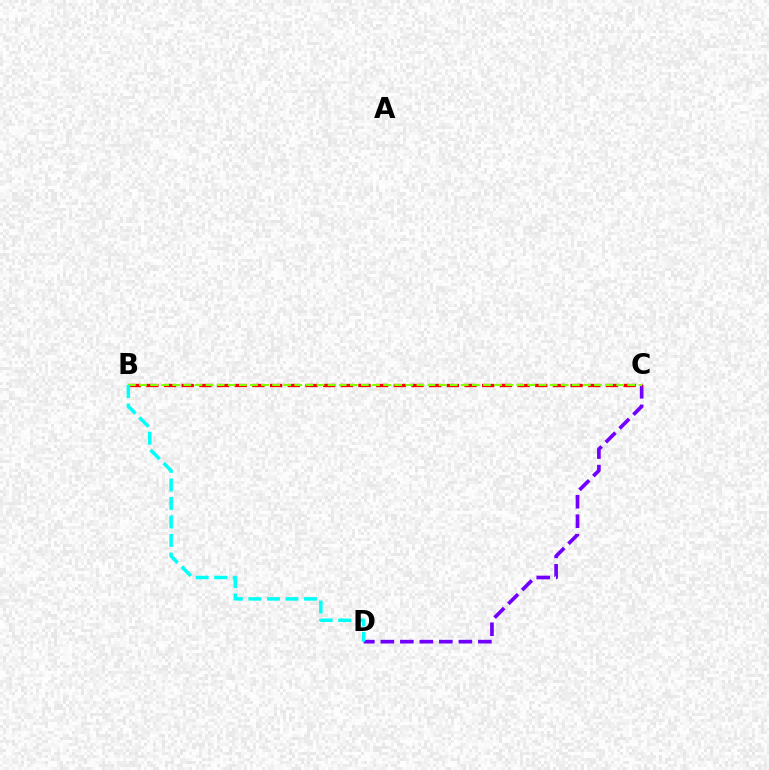{('C', 'D'): [{'color': '#7200ff', 'line_style': 'dashed', 'thickness': 2.65}], ('B', 'C'): [{'color': '#ff0000', 'line_style': 'dashed', 'thickness': 2.4}, {'color': '#84ff00', 'line_style': 'dashed', 'thickness': 1.51}], ('B', 'D'): [{'color': '#00fff6', 'line_style': 'dashed', 'thickness': 2.52}]}